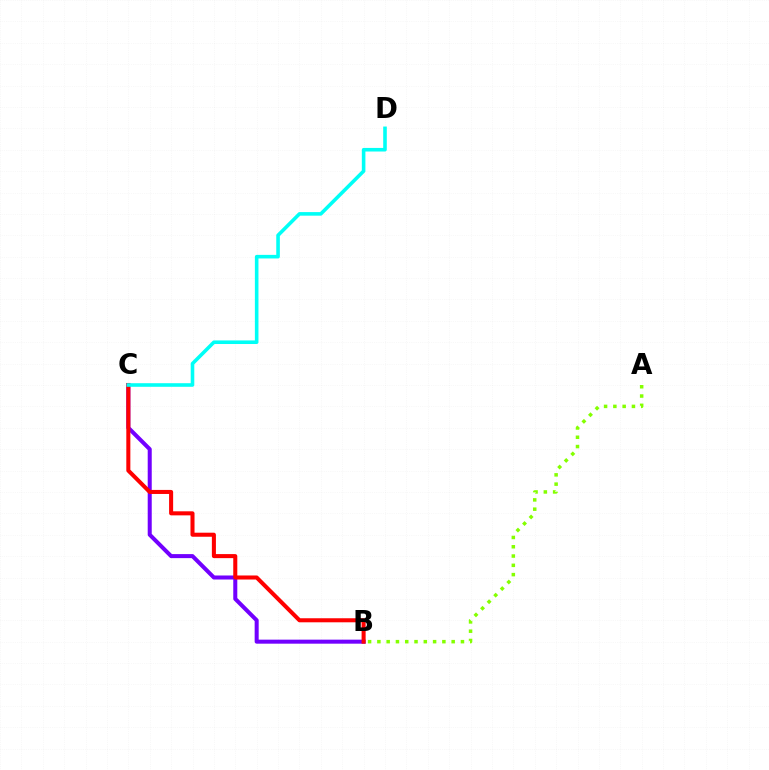{('A', 'B'): [{'color': '#84ff00', 'line_style': 'dotted', 'thickness': 2.52}], ('B', 'C'): [{'color': '#7200ff', 'line_style': 'solid', 'thickness': 2.9}, {'color': '#ff0000', 'line_style': 'solid', 'thickness': 2.91}], ('C', 'D'): [{'color': '#00fff6', 'line_style': 'solid', 'thickness': 2.58}]}